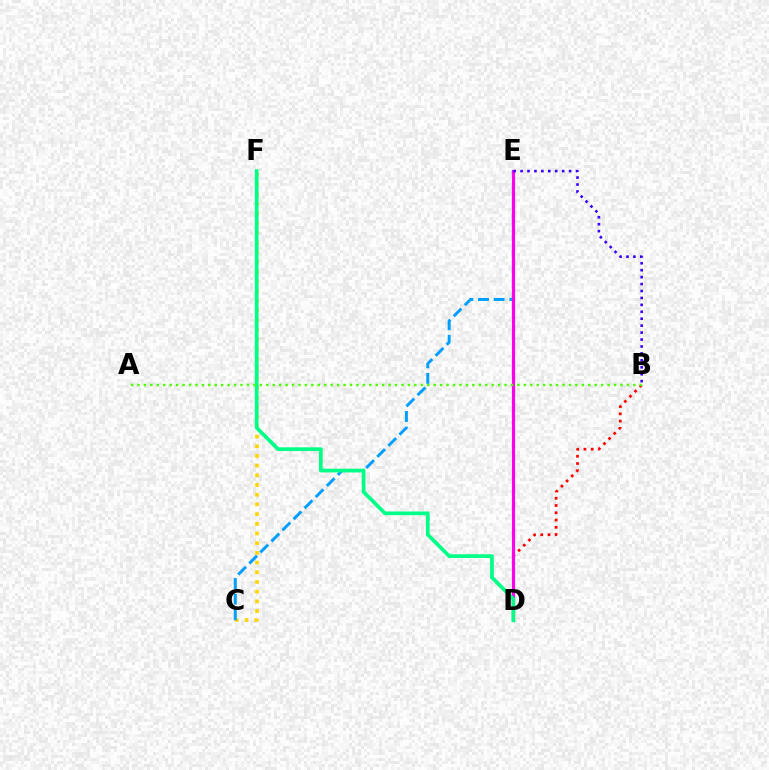{('B', 'D'): [{'color': '#ff0000', 'line_style': 'dotted', 'thickness': 1.97}], ('C', 'F'): [{'color': '#ffd500', 'line_style': 'dotted', 'thickness': 2.63}], ('C', 'E'): [{'color': '#009eff', 'line_style': 'dashed', 'thickness': 2.13}], ('D', 'E'): [{'color': '#ff00ed', 'line_style': 'solid', 'thickness': 2.27}], ('B', 'E'): [{'color': '#3700ff', 'line_style': 'dotted', 'thickness': 1.88}], ('D', 'F'): [{'color': '#00ff86', 'line_style': 'solid', 'thickness': 2.68}], ('A', 'B'): [{'color': '#4fff00', 'line_style': 'dotted', 'thickness': 1.75}]}